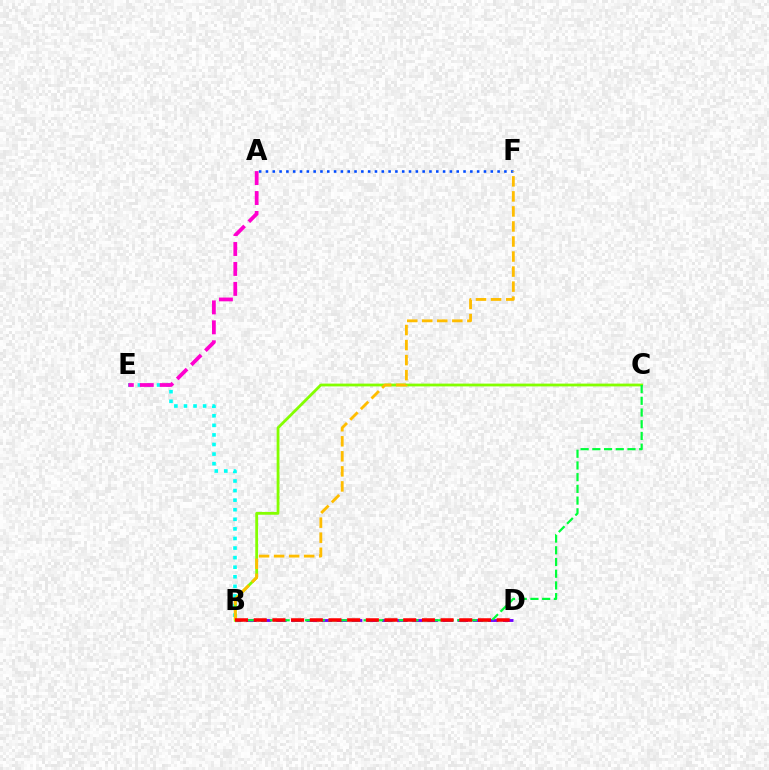{('B', 'E'): [{'color': '#00fff6', 'line_style': 'dotted', 'thickness': 2.6}], ('B', 'D'): [{'color': '#7200ff', 'line_style': 'dashed', 'thickness': 2.05}, {'color': '#ff0000', 'line_style': 'dashed', 'thickness': 2.54}], ('A', 'F'): [{'color': '#004bff', 'line_style': 'dotted', 'thickness': 1.85}], ('A', 'E'): [{'color': '#ff00cf', 'line_style': 'dashed', 'thickness': 2.71}], ('B', 'C'): [{'color': '#84ff00', 'line_style': 'solid', 'thickness': 2.01}, {'color': '#00ff39', 'line_style': 'dashed', 'thickness': 1.59}], ('B', 'F'): [{'color': '#ffbd00', 'line_style': 'dashed', 'thickness': 2.04}]}